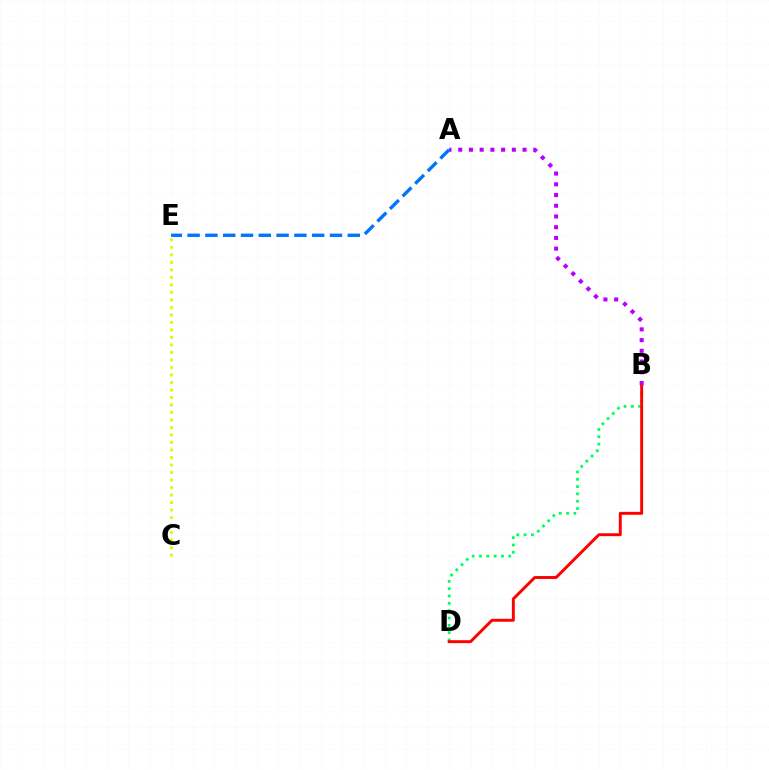{('B', 'D'): [{'color': '#00ff5c', 'line_style': 'dotted', 'thickness': 1.99}, {'color': '#ff0000', 'line_style': 'solid', 'thickness': 2.11}], ('C', 'E'): [{'color': '#d1ff00', 'line_style': 'dotted', 'thickness': 2.04}], ('A', 'B'): [{'color': '#b900ff', 'line_style': 'dotted', 'thickness': 2.91}], ('A', 'E'): [{'color': '#0074ff', 'line_style': 'dashed', 'thickness': 2.42}]}